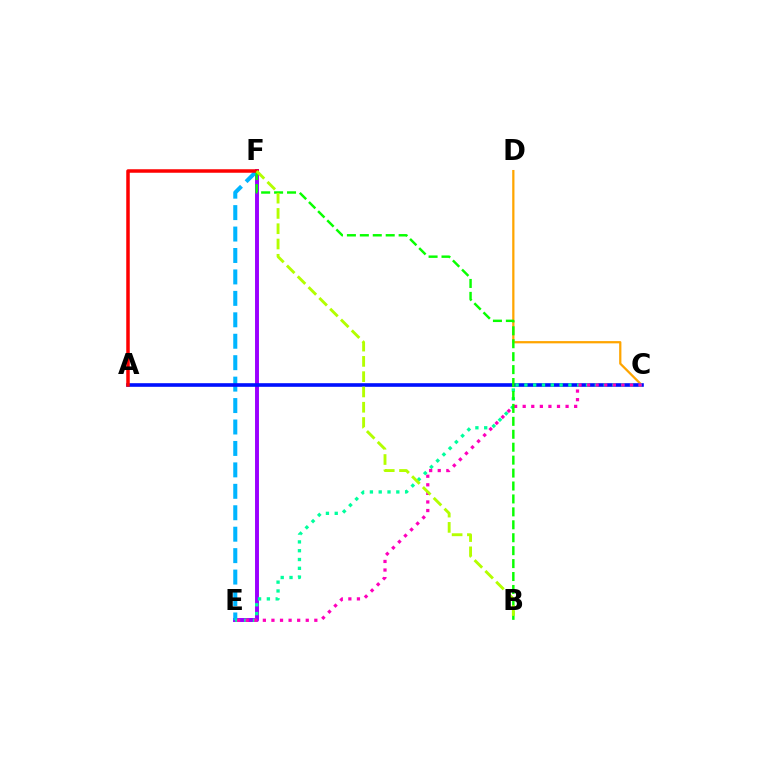{('E', 'F'): [{'color': '#9b00ff', 'line_style': 'solid', 'thickness': 2.83}, {'color': '#00b5ff', 'line_style': 'dashed', 'thickness': 2.91}], ('C', 'D'): [{'color': '#ffa500', 'line_style': 'solid', 'thickness': 1.63}], ('A', 'C'): [{'color': '#0010ff', 'line_style': 'solid', 'thickness': 2.6}], ('C', 'E'): [{'color': '#00ff9d', 'line_style': 'dotted', 'thickness': 2.39}, {'color': '#ff00bd', 'line_style': 'dotted', 'thickness': 2.33}], ('B', 'F'): [{'color': '#08ff00', 'line_style': 'dashed', 'thickness': 1.76}, {'color': '#b3ff00', 'line_style': 'dashed', 'thickness': 2.08}], ('A', 'F'): [{'color': '#ff0000', 'line_style': 'solid', 'thickness': 2.52}]}